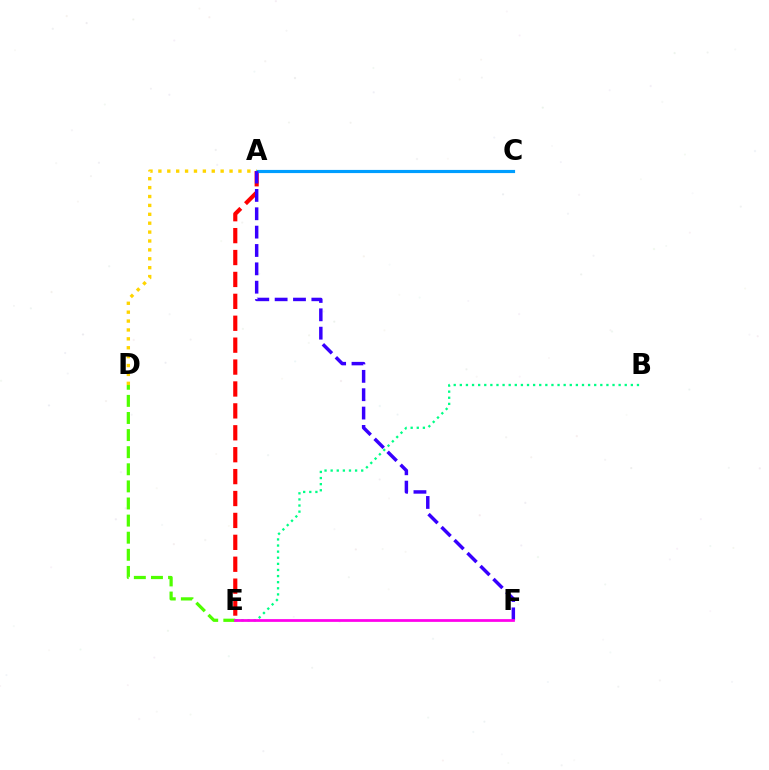{('D', 'E'): [{'color': '#4fff00', 'line_style': 'dashed', 'thickness': 2.32}], ('A', 'E'): [{'color': '#ff0000', 'line_style': 'dashed', 'thickness': 2.98}], ('A', 'C'): [{'color': '#009eff', 'line_style': 'solid', 'thickness': 2.28}], ('B', 'E'): [{'color': '#00ff86', 'line_style': 'dotted', 'thickness': 1.66}], ('A', 'D'): [{'color': '#ffd500', 'line_style': 'dotted', 'thickness': 2.42}], ('A', 'F'): [{'color': '#3700ff', 'line_style': 'dashed', 'thickness': 2.49}], ('E', 'F'): [{'color': '#ff00ed', 'line_style': 'solid', 'thickness': 1.98}]}